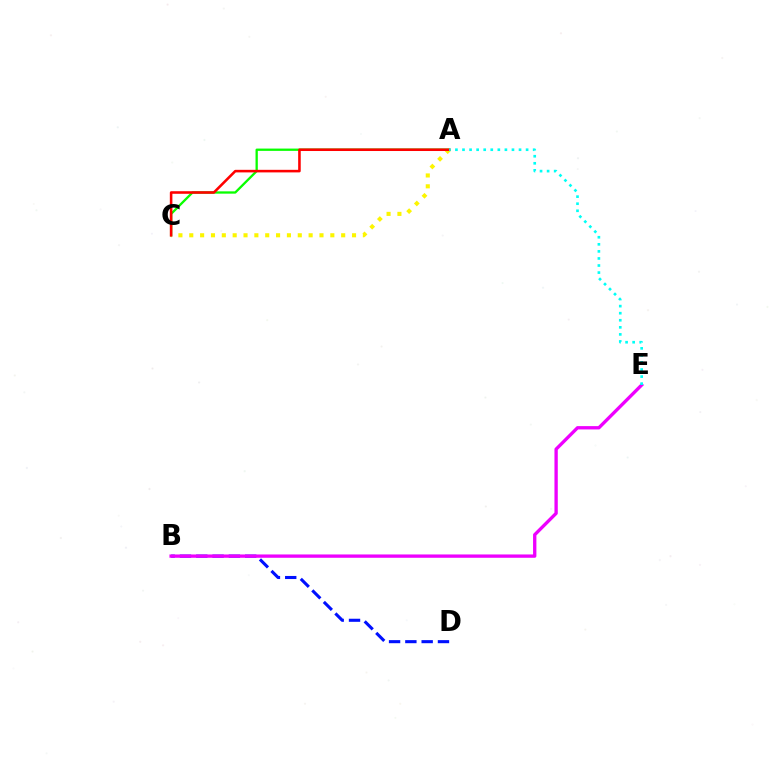{('B', 'D'): [{'color': '#0010ff', 'line_style': 'dashed', 'thickness': 2.21}], ('A', 'C'): [{'color': '#08ff00', 'line_style': 'solid', 'thickness': 1.66}, {'color': '#fcf500', 'line_style': 'dotted', 'thickness': 2.95}, {'color': '#ff0000', 'line_style': 'solid', 'thickness': 1.85}], ('B', 'E'): [{'color': '#ee00ff', 'line_style': 'solid', 'thickness': 2.4}], ('A', 'E'): [{'color': '#00fff6', 'line_style': 'dotted', 'thickness': 1.92}]}